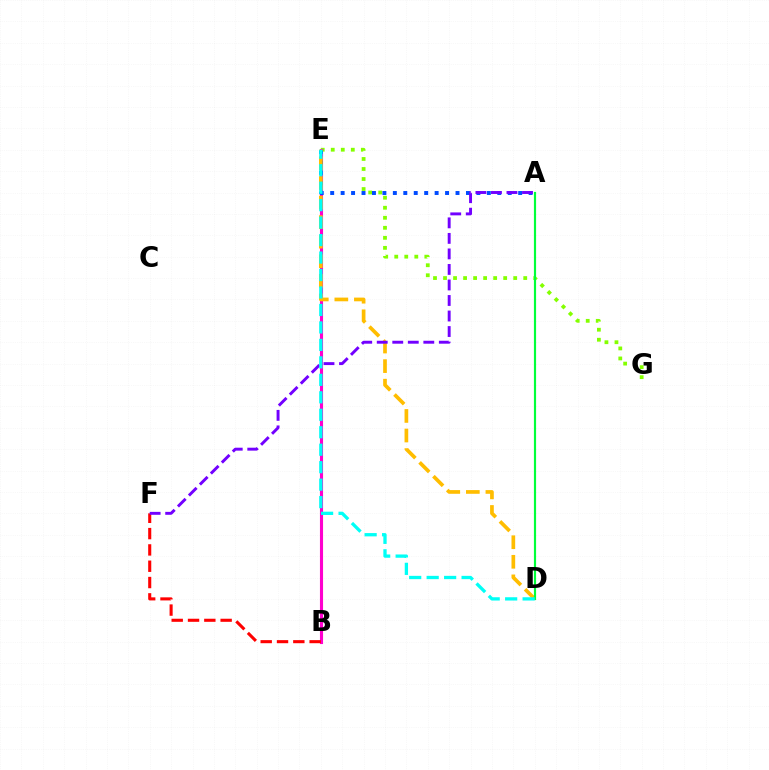{('E', 'G'): [{'color': '#84ff00', 'line_style': 'dotted', 'thickness': 2.72}], ('B', 'E'): [{'color': '#ff00cf', 'line_style': 'solid', 'thickness': 2.23}], ('A', 'E'): [{'color': '#004bff', 'line_style': 'dotted', 'thickness': 2.84}], ('D', 'E'): [{'color': '#ffbd00', 'line_style': 'dashed', 'thickness': 2.66}, {'color': '#00fff6', 'line_style': 'dashed', 'thickness': 2.37}], ('A', 'D'): [{'color': '#00ff39', 'line_style': 'solid', 'thickness': 1.57}], ('B', 'F'): [{'color': '#ff0000', 'line_style': 'dashed', 'thickness': 2.22}], ('A', 'F'): [{'color': '#7200ff', 'line_style': 'dashed', 'thickness': 2.11}]}